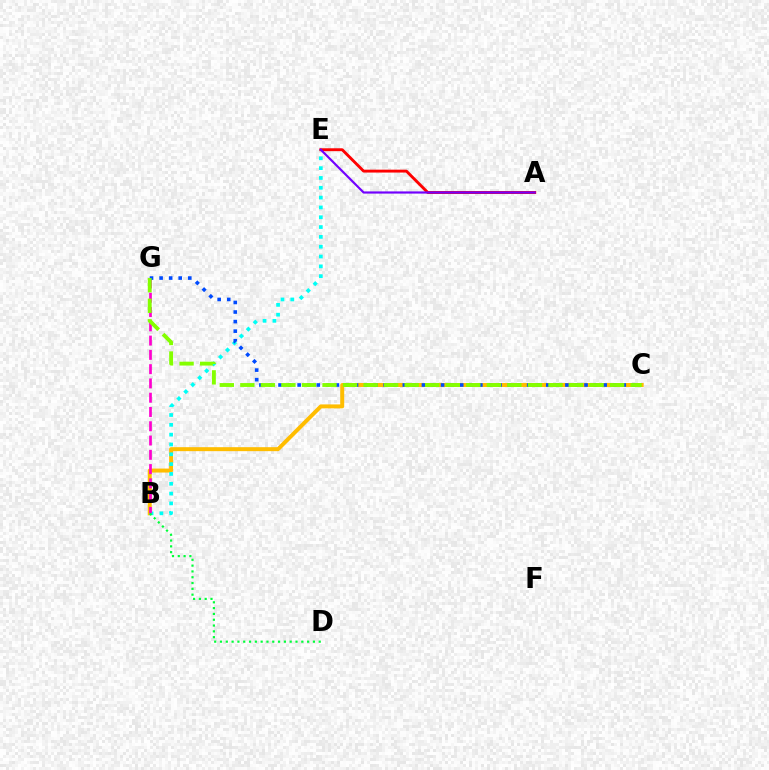{('B', 'C'): [{'color': '#ffbd00', 'line_style': 'solid', 'thickness': 2.86}], ('B', 'E'): [{'color': '#00fff6', 'line_style': 'dotted', 'thickness': 2.67}], ('A', 'E'): [{'color': '#ff0000', 'line_style': 'solid', 'thickness': 2.08}, {'color': '#7200ff', 'line_style': 'solid', 'thickness': 1.57}], ('B', 'G'): [{'color': '#ff00cf', 'line_style': 'dashed', 'thickness': 1.94}], ('C', 'G'): [{'color': '#004bff', 'line_style': 'dotted', 'thickness': 2.6}, {'color': '#84ff00', 'line_style': 'dashed', 'thickness': 2.79}], ('B', 'D'): [{'color': '#00ff39', 'line_style': 'dotted', 'thickness': 1.58}]}